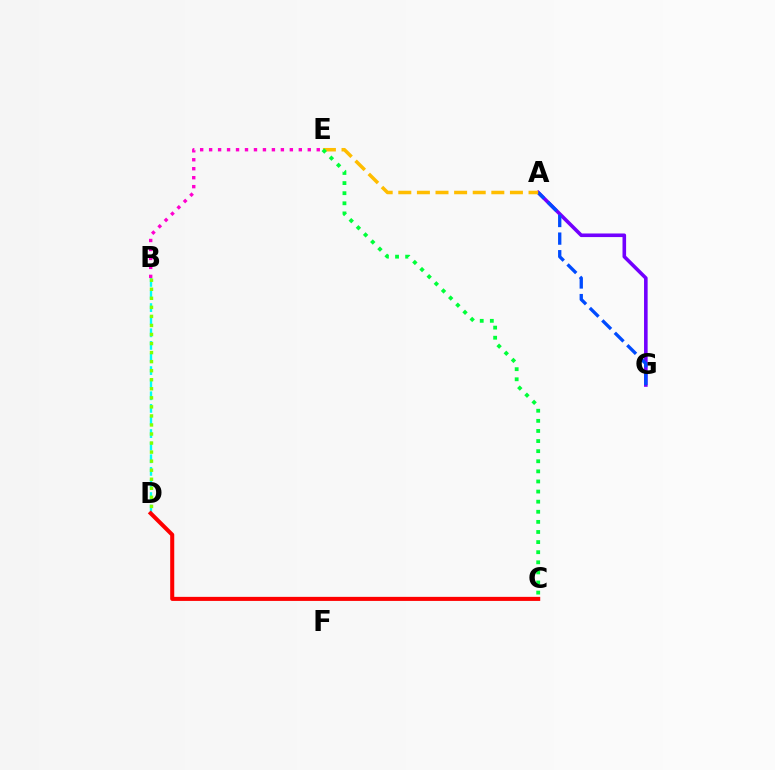{('A', 'G'): [{'color': '#7200ff', 'line_style': 'solid', 'thickness': 2.59}, {'color': '#004bff', 'line_style': 'dashed', 'thickness': 2.39}], ('A', 'E'): [{'color': '#ffbd00', 'line_style': 'dashed', 'thickness': 2.53}], ('B', 'E'): [{'color': '#ff00cf', 'line_style': 'dotted', 'thickness': 2.44}], ('C', 'E'): [{'color': '#00ff39', 'line_style': 'dotted', 'thickness': 2.75}], ('B', 'D'): [{'color': '#00fff6', 'line_style': 'dashed', 'thickness': 1.71}, {'color': '#84ff00', 'line_style': 'dotted', 'thickness': 2.46}], ('C', 'D'): [{'color': '#ff0000', 'line_style': 'solid', 'thickness': 2.91}]}